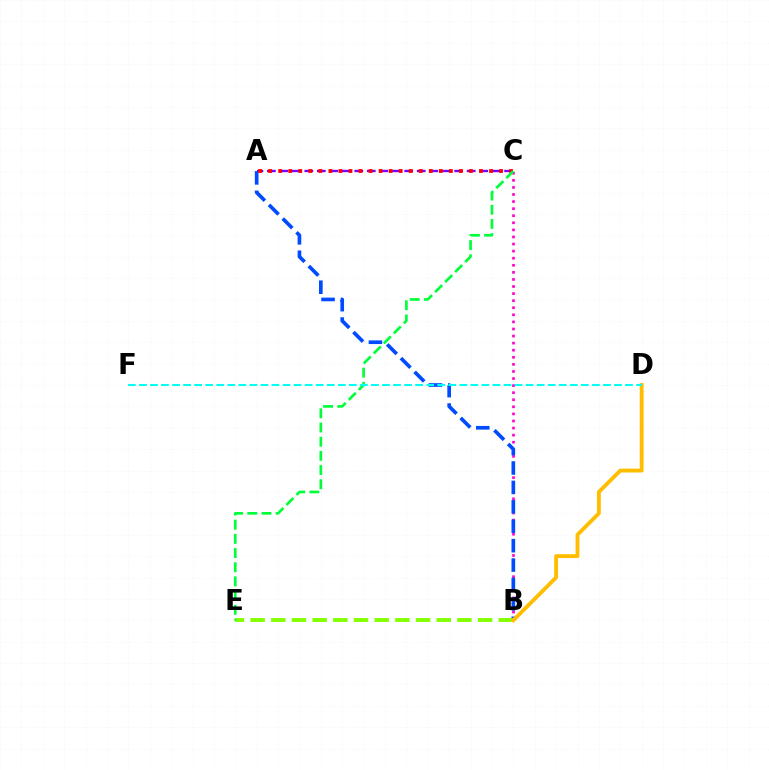{('B', 'C'): [{'color': '#ff00cf', 'line_style': 'dotted', 'thickness': 1.92}], ('A', 'C'): [{'color': '#7200ff', 'line_style': 'dashed', 'thickness': 1.7}, {'color': '#ff0000', 'line_style': 'dotted', 'thickness': 2.73}], ('A', 'B'): [{'color': '#004bff', 'line_style': 'dashed', 'thickness': 2.64}], ('B', 'E'): [{'color': '#84ff00', 'line_style': 'dashed', 'thickness': 2.81}], ('B', 'D'): [{'color': '#ffbd00', 'line_style': 'solid', 'thickness': 2.77}], ('C', 'E'): [{'color': '#00ff39', 'line_style': 'dashed', 'thickness': 1.93}], ('D', 'F'): [{'color': '#00fff6', 'line_style': 'dashed', 'thickness': 1.5}]}